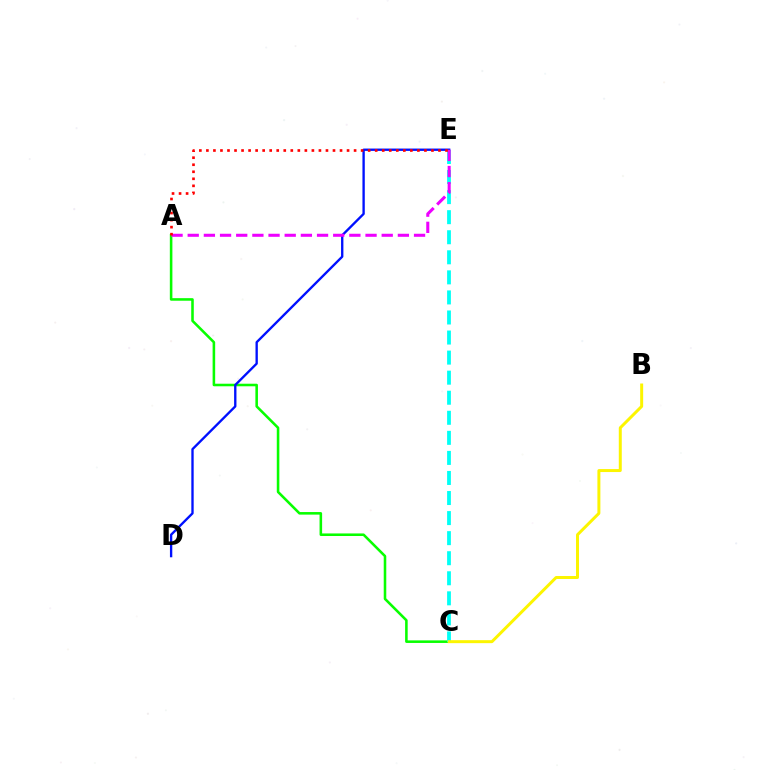{('A', 'C'): [{'color': '#08ff00', 'line_style': 'solid', 'thickness': 1.85}], ('D', 'E'): [{'color': '#0010ff', 'line_style': 'solid', 'thickness': 1.69}], ('C', 'E'): [{'color': '#00fff6', 'line_style': 'dashed', 'thickness': 2.73}], ('B', 'C'): [{'color': '#fcf500', 'line_style': 'solid', 'thickness': 2.14}], ('A', 'E'): [{'color': '#ee00ff', 'line_style': 'dashed', 'thickness': 2.2}, {'color': '#ff0000', 'line_style': 'dotted', 'thickness': 1.91}]}